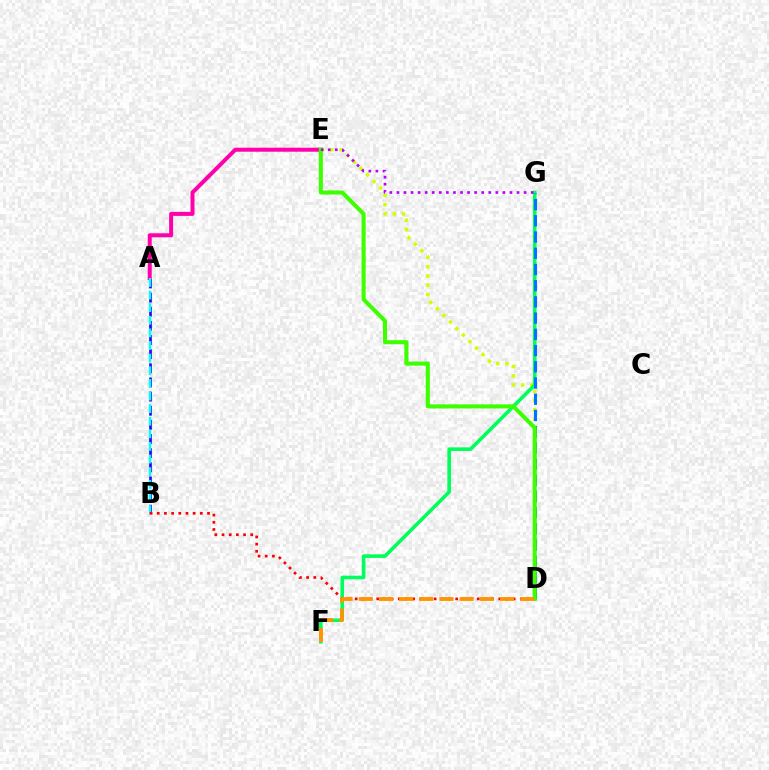{('A', 'B'): [{'color': '#2500ff', 'line_style': 'dashed', 'thickness': 1.92}, {'color': '#00fff6', 'line_style': 'dashed', 'thickness': 1.71}], ('A', 'E'): [{'color': '#ff00ac', 'line_style': 'solid', 'thickness': 2.88}], ('D', 'E'): [{'color': '#d1ff00', 'line_style': 'dotted', 'thickness': 2.51}, {'color': '#3dff00', 'line_style': 'solid', 'thickness': 2.93}], ('F', 'G'): [{'color': '#00ff5c', 'line_style': 'solid', 'thickness': 2.6}], ('D', 'G'): [{'color': '#0074ff', 'line_style': 'dashed', 'thickness': 2.2}], ('B', 'D'): [{'color': '#ff0000', 'line_style': 'dotted', 'thickness': 1.95}], ('D', 'F'): [{'color': '#ff9400', 'line_style': 'dashed', 'thickness': 2.74}], ('E', 'G'): [{'color': '#b900ff', 'line_style': 'dotted', 'thickness': 1.92}]}